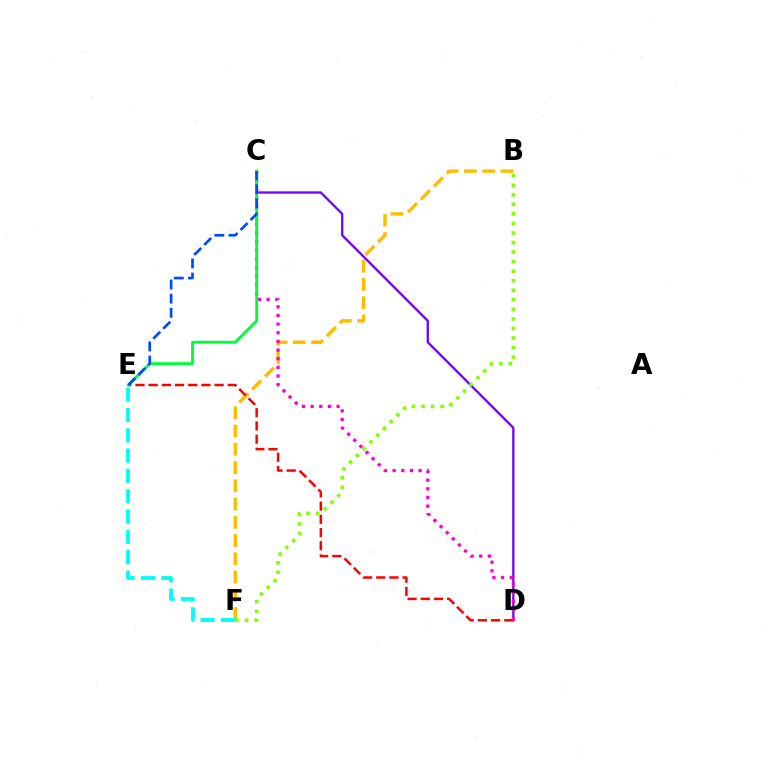{('B', 'F'): [{'color': '#ffbd00', 'line_style': 'dashed', 'thickness': 2.48}, {'color': '#84ff00', 'line_style': 'dotted', 'thickness': 2.59}], ('C', 'D'): [{'color': '#7200ff', 'line_style': 'solid', 'thickness': 1.65}, {'color': '#ff00cf', 'line_style': 'dotted', 'thickness': 2.35}], ('E', 'F'): [{'color': '#00fff6', 'line_style': 'dashed', 'thickness': 2.76}], ('D', 'E'): [{'color': '#ff0000', 'line_style': 'dashed', 'thickness': 1.79}], ('C', 'E'): [{'color': '#00ff39', 'line_style': 'solid', 'thickness': 2.09}, {'color': '#004bff', 'line_style': 'dashed', 'thickness': 1.92}]}